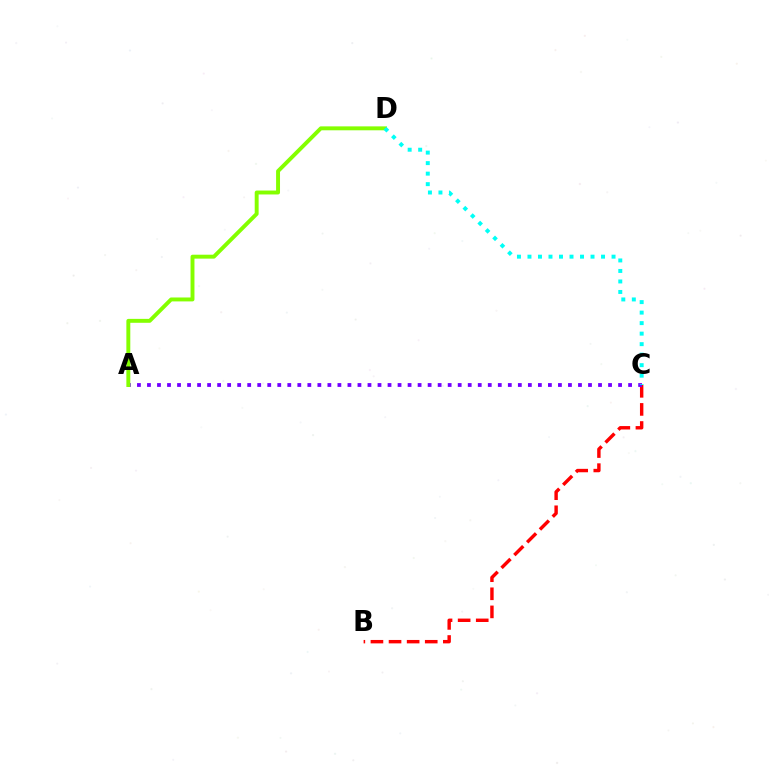{('B', 'C'): [{'color': '#ff0000', 'line_style': 'dashed', 'thickness': 2.46}], ('A', 'C'): [{'color': '#7200ff', 'line_style': 'dotted', 'thickness': 2.72}], ('A', 'D'): [{'color': '#84ff00', 'line_style': 'solid', 'thickness': 2.82}], ('C', 'D'): [{'color': '#00fff6', 'line_style': 'dotted', 'thickness': 2.86}]}